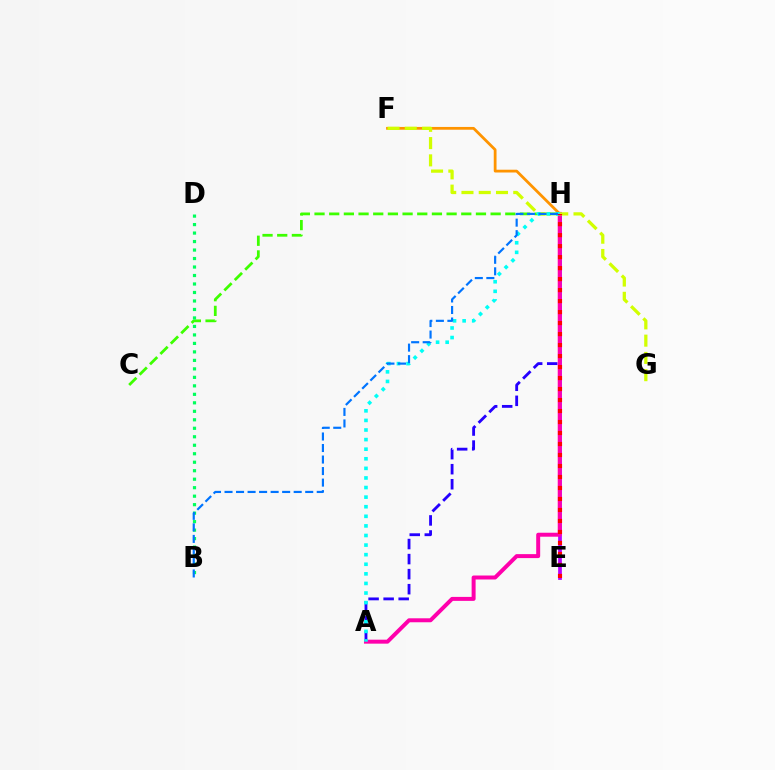{('F', 'H'): [{'color': '#ff9400', 'line_style': 'solid', 'thickness': 2.0}], ('C', 'H'): [{'color': '#3dff00', 'line_style': 'dashed', 'thickness': 1.99}], ('E', 'H'): [{'color': '#b900ff', 'line_style': 'solid', 'thickness': 2.7}, {'color': '#ff0000', 'line_style': 'dotted', 'thickness': 2.99}], ('B', 'D'): [{'color': '#00ff5c', 'line_style': 'dotted', 'thickness': 2.31}], ('A', 'H'): [{'color': '#2500ff', 'line_style': 'dashed', 'thickness': 2.04}, {'color': '#ff00ac', 'line_style': 'solid', 'thickness': 2.86}, {'color': '#00fff6', 'line_style': 'dotted', 'thickness': 2.61}], ('F', 'G'): [{'color': '#d1ff00', 'line_style': 'dashed', 'thickness': 2.35}], ('B', 'H'): [{'color': '#0074ff', 'line_style': 'dashed', 'thickness': 1.57}]}